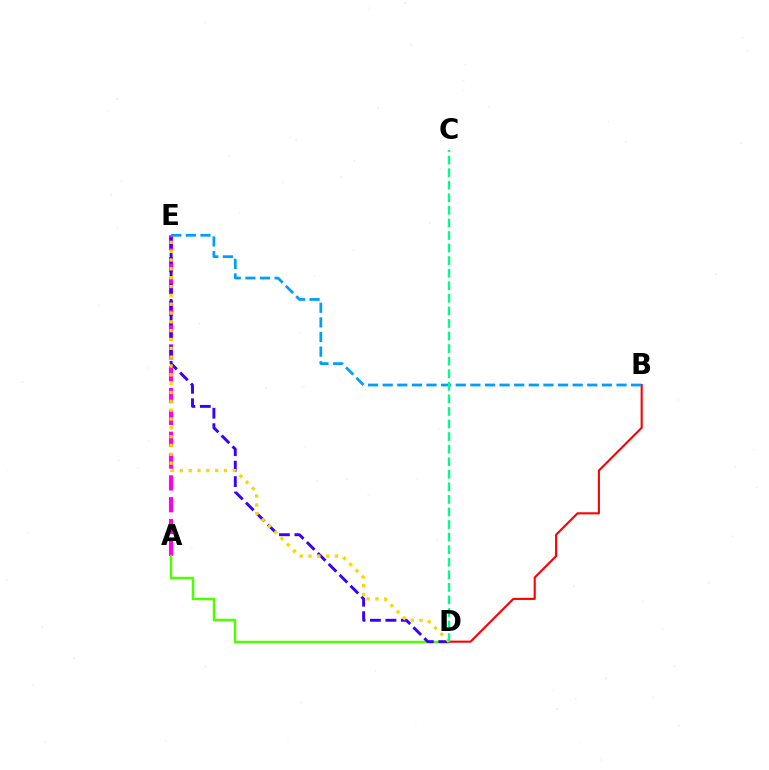{('A', 'E'): [{'color': '#ff00ed', 'line_style': 'dashed', 'thickness': 2.97}], ('A', 'D'): [{'color': '#4fff00', 'line_style': 'solid', 'thickness': 1.8}], ('D', 'E'): [{'color': '#3700ff', 'line_style': 'dashed', 'thickness': 2.1}, {'color': '#ffd500', 'line_style': 'dotted', 'thickness': 2.4}], ('B', 'D'): [{'color': '#ff0000', 'line_style': 'solid', 'thickness': 1.52}], ('B', 'E'): [{'color': '#009eff', 'line_style': 'dashed', 'thickness': 1.99}], ('C', 'D'): [{'color': '#00ff86', 'line_style': 'dashed', 'thickness': 1.71}]}